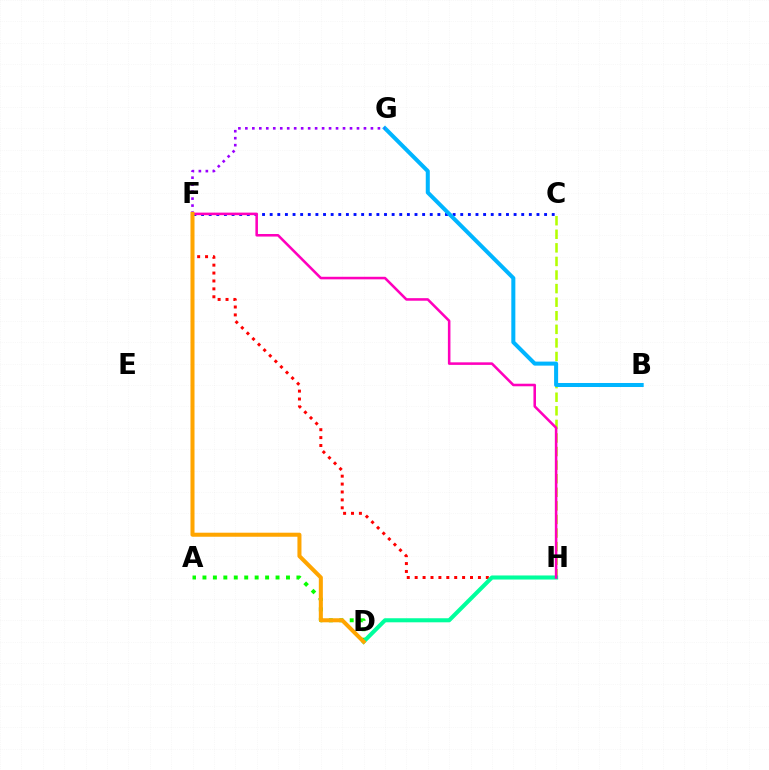{('C', 'H'): [{'color': '#b3ff00', 'line_style': 'dashed', 'thickness': 1.84}], ('C', 'F'): [{'color': '#0010ff', 'line_style': 'dotted', 'thickness': 2.07}], ('A', 'D'): [{'color': '#08ff00', 'line_style': 'dotted', 'thickness': 2.84}], ('B', 'G'): [{'color': '#00b5ff', 'line_style': 'solid', 'thickness': 2.9}], ('F', 'H'): [{'color': '#ff0000', 'line_style': 'dotted', 'thickness': 2.15}, {'color': '#ff00bd', 'line_style': 'solid', 'thickness': 1.84}], ('D', 'H'): [{'color': '#00ff9d', 'line_style': 'solid', 'thickness': 2.92}], ('F', 'G'): [{'color': '#9b00ff', 'line_style': 'dotted', 'thickness': 1.9}], ('D', 'F'): [{'color': '#ffa500', 'line_style': 'solid', 'thickness': 2.91}]}